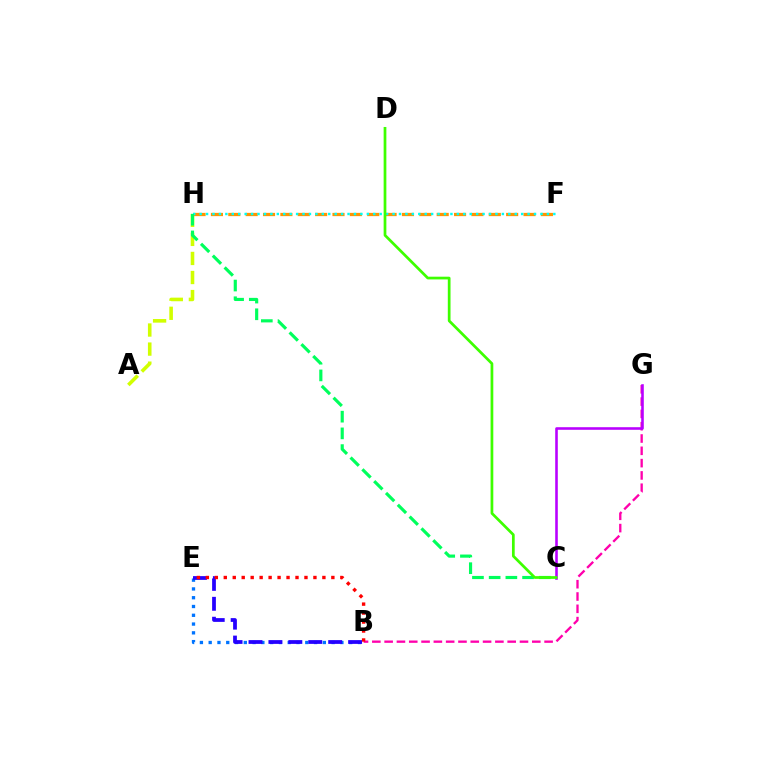{('A', 'H'): [{'color': '#d1ff00', 'line_style': 'dashed', 'thickness': 2.59}], ('B', 'G'): [{'color': '#ff00ac', 'line_style': 'dashed', 'thickness': 1.67}], ('B', 'E'): [{'color': '#0074ff', 'line_style': 'dotted', 'thickness': 2.39}, {'color': '#2500ff', 'line_style': 'dashed', 'thickness': 2.71}, {'color': '#ff0000', 'line_style': 'dotted', 'thickness': 2.44}], ('F', 'H'): [{'color': '#ff9400', 'line_style': 'dashed', 'thickness': 2.36}, {'color': '#00fff6', 'line_style': 'dotted', 'thickness': 1.75}], ('C', 'G'): [{'color': '#b900ff', 'line_style': 'solid', 'thickness': 1.86}], ('C', 'H'): [{'color': '#00ff5c', 'line_style': 'dashed', 'thickness': 2.27}], ('C', 'D'): [{'color': '#3dff00', 'line_style': 'solid', 'thickness': 1.96}]}